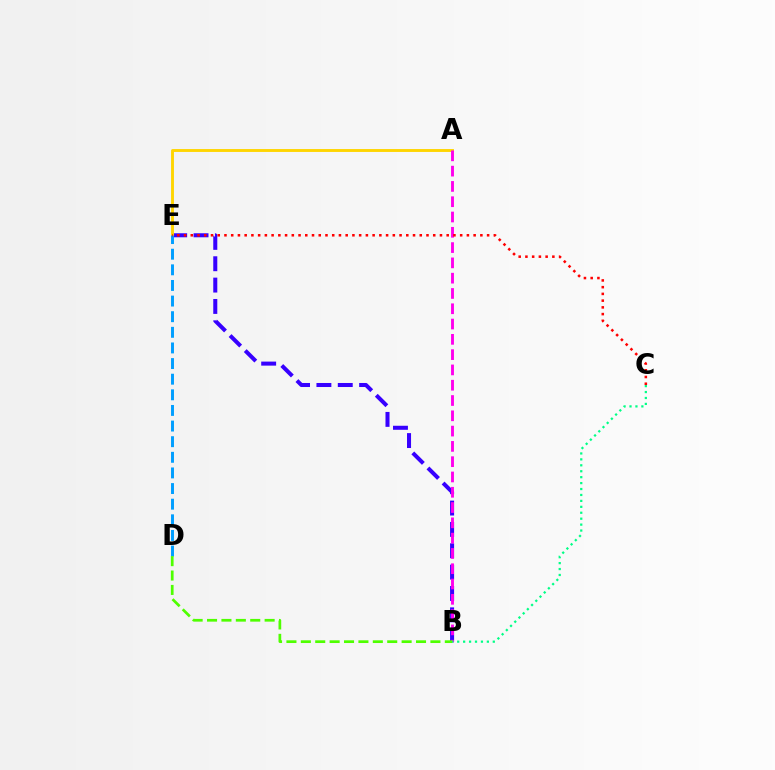{('B', 'E'): [{'color': '#3700ff', 'line_style': 'dashed', 'thickness': 2.9}], ('A', 'E'): [{'color': '#ffd500', 'line_style': 'solid', 'thickness': 2.08}], ('A', 'B'): [{'color': '#ff00ed', 'line_style': 'dashed', 'thickness': 2.08}], ('D', 'E'): [{'color': '#009eff', 'line_style': 'dashed', 'thickness': 2.12}], ('B', 'D'): [{'color': '#4fff00', 'line_style': 'dashed', 'thickness': 1.96}], ('C', 'E'): [{'color': '#ff0000', 'line_style': 'dotted', 'thickness': 1.83}], ('B', 'C'): [{'color': '#00ff86', 'line_style': 'dotted', 'thickness': 1.61}]}